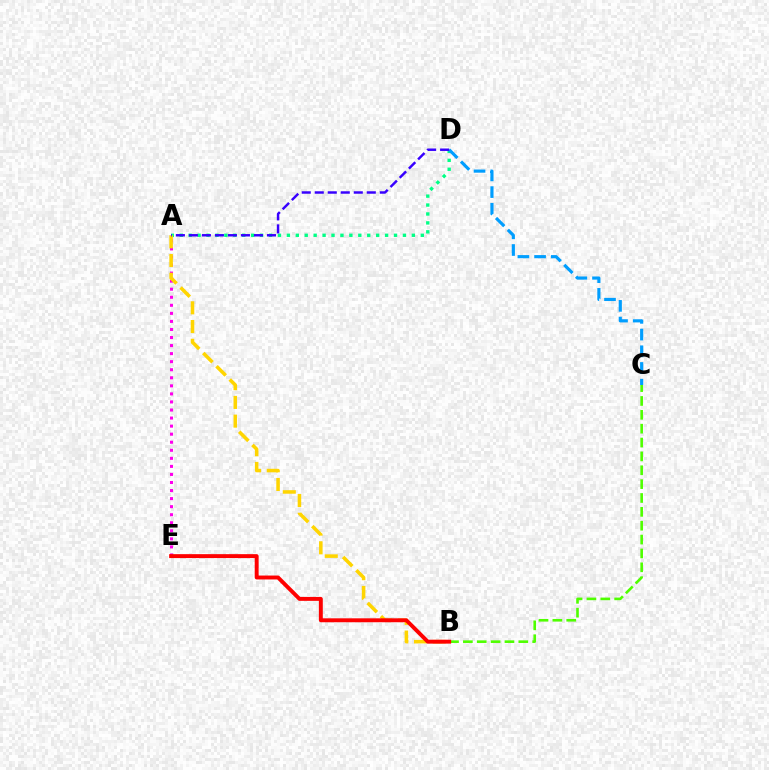{('A', 'D'): [{'color': '#00ff86', 'line_style': 'dotted', 'thickness': 2.43}, {'color': '#3700ff', 'line_style': 'dashed', 'thickness': 1.77}], ('C', 'D'): [{'color': '#009eff', 'line_style': 'dashed', 'thickness': 2.27}], ('A', 'E'): [{'color': '#ff00ed', 'line_style': 'dotted', 'thickness': 2.19}], ('A', 'B'): [{'color': '#ffd500', 'line_style': 'dashed', 'thickness': 2.54}], ('B', 'C'): [{'color': '#4fff00', 'line_style': 'dashed', 'thickness': 1.88}], ('B', 'E'): [{'color': '#ff0000', 'line_style': 'solid', 'thickness': 2.82}]}